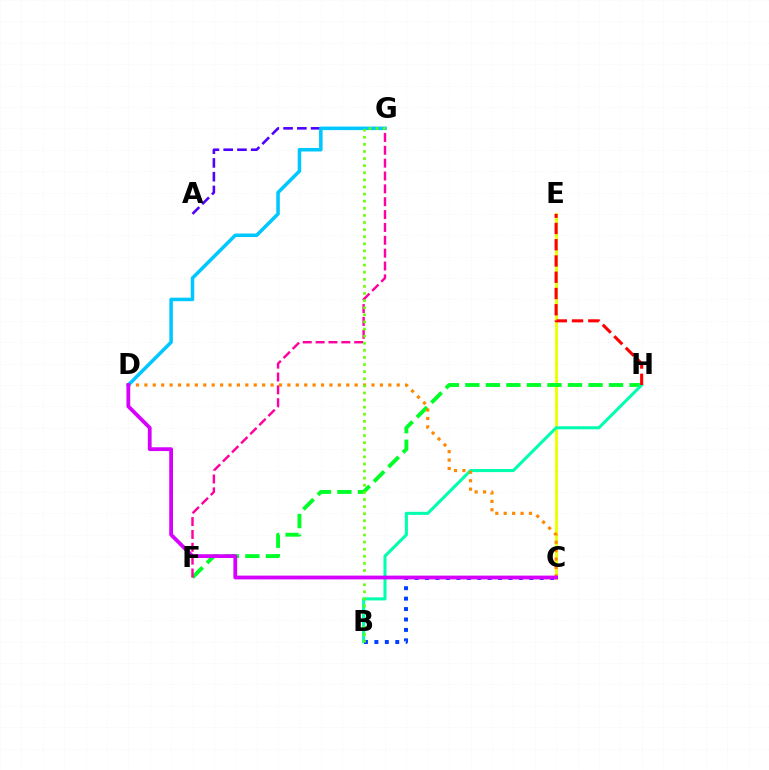{('C', 'E'): [{'color': '#eeff00', 'line_style': 'solid', 'thickness': 2.1}], ('F', 'H'): [{'color': '#00ff27', 'line_style': 'dashed', 'thickness': 2.79}], ('F', 'G'): [{'color': '#ff00a0', 'line_style': 'dashed', 'thickness': 1.75}], ('A', 'G'): [{'color': '#4f00ff', 'line_style': 'dashed', 'thickness': 1.87}], ('B', 'H'): [{'color': '#00ffaf', 'line_style': 'solid', 'thickness': 2.21}], ('B', 'C'): [{'color': '#003fff', 'line_style': 'dotted', 'thickness': 2.83}], ('C', 'D'): [{'color': '#ff8800', 'line_style': 'dotted', 'thickness': 2.29}, {'color': '#d600ff', 'line_style': 'solid', 'thickness': 2.72}], ('E', 'H'): [{'color': '#ff0000', 'line_style': 'dashed', 'thickness': 2.21}], ('D', 'G'): [{'color': '#00c7ff', 'line_style': 'solid', 'thickness': 2.54}], ('B', 'G'): [{'color': '#66ff00', 'line_style': 'dotted', 'thickness': 1.93}]}